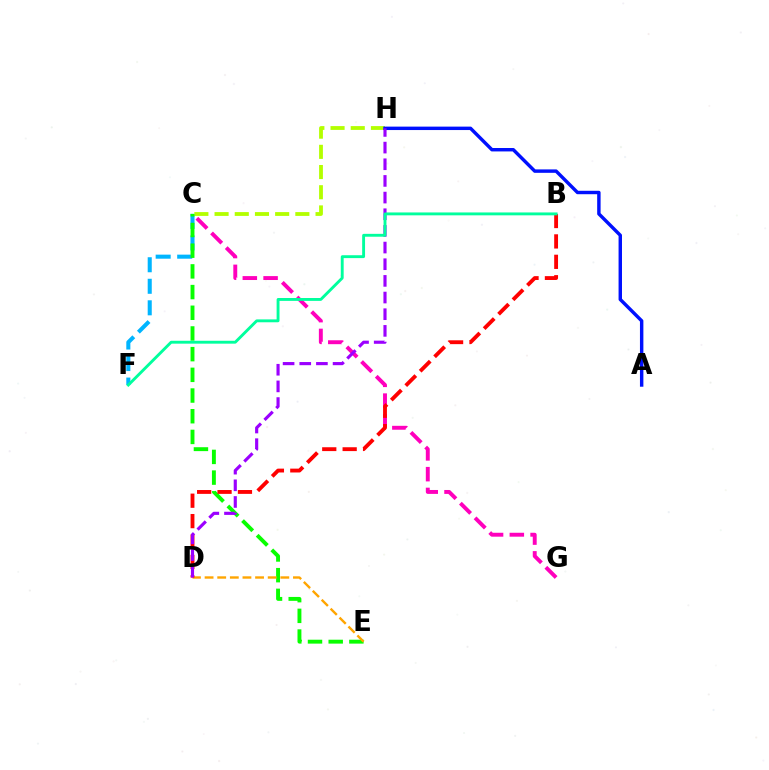{('C', 'F'): [{'color': '#00b5ff', 'line_style': 'dashed', 'thickness': 2.92}], ('C', 'H'): [{'color': '#b3ff00', 'line_style': 'dashed', 'thickness': 2.74}], ('C', 'E'): [{'color': '#08ff00', 'line_style': 'dashed', 'thickness': 2.81}], ('A', 'H'): [{'color': '#0010ff', 'line_style': 'solid', 'thickness': 2.47}], ('D', 'E'): [{'color': '#ffa500', 'line_style': 'dashed', 'thickness': 1.71}], ('C', 'G'): [{'color': '#ff00bd', 'line_style': 'dashed', 'thickness': 2.82}], ('B', 'D'): [{'color': '#ff0000', 'line_style': 'dashed', 'thickness': 2.77}], ('D', 'H'): [{'color': '#9b00ff', 'line_style': 'dashed', 'thickness': 2.26}], ('B', 'F'): [{'color': '#00ff9d', 'line_style': 'solid', 'thickness': 2.07}]}